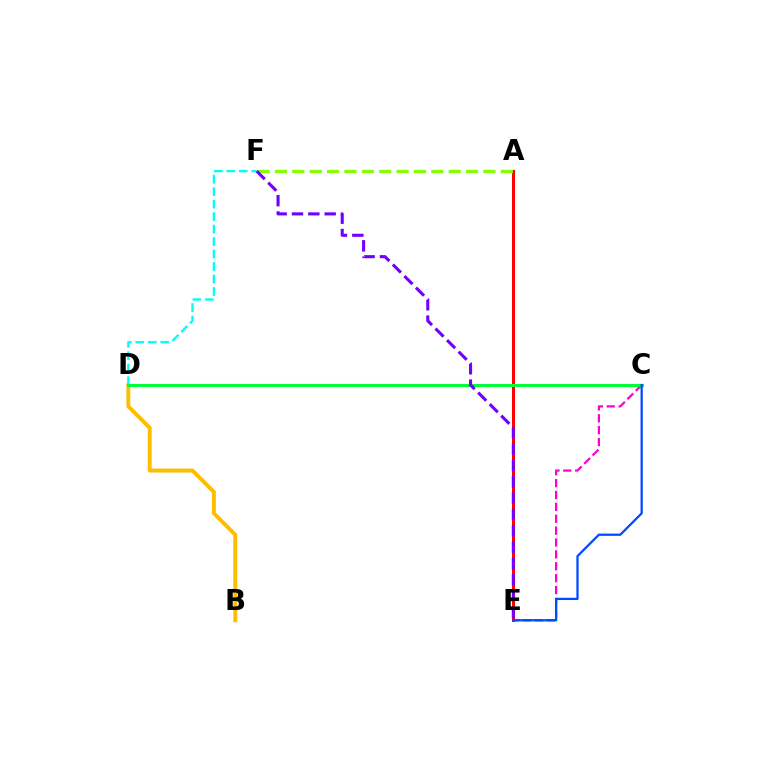{('D', 'F'): [{'color': '#00fff6', 'line_style': 'dashed', 'thickness': 1.7}], ('C', 'E'): [{'color': '#ff00cf', 'line_style': 'dashed', 'thickness': 1.61}, {'color': '#004bff', 'line_style': 'solid', 'thickness': 1.63}], ('B', 'D'): [{'color': '#ffbd00', 'line_style': 'solid', 'thickness': 2.82}], ('A', 'E'): [{'color': '#ff0000', 'line_style': 'solid', 'thickness': 2.17}], ('C', 'D'): [{'color': '#00ff39', 'line_style': 'solid', 'thickness': 2.18}], ('A', 'F'): [{'color': '#84ff00', 'line_style': 'dashed', 'thickness': 2.36}], ('E', 'F'): [{'color': '#7200ff', 'line_style': 'dashed', 'thickness': 2.22}]}